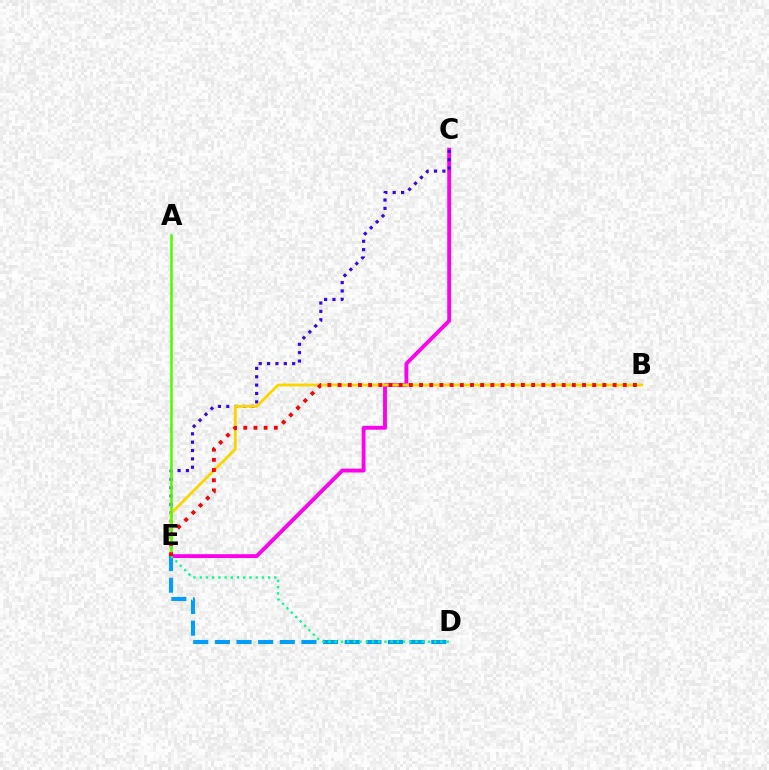{('C', 'E'): [{'color': '#ff00ed', 'line_style': 'solid', 'thickness': 2.78}, {'color': '#3700ff', 'line_style': 'dotted', 'thickness': 2.27}], ('B', 'E'): [{'color': '#ffd500', 'line_style': 'solid', 'thickness': 2.06}, {'color': '#ff0000', 'line_style': 'dotted', 'thickness': 2.77}], ('A', 'E'): [{'color': '#4fff00', 'line_style': 'solid', 'thickness': 1.85}], ('D', 'E'): [{'color': '#009eff', 'line_style': 'dashed', 'thickness': 2.94}, {'color': '#00ff86', 'line_style': 'dotted', 'thickness': 1.69}]}